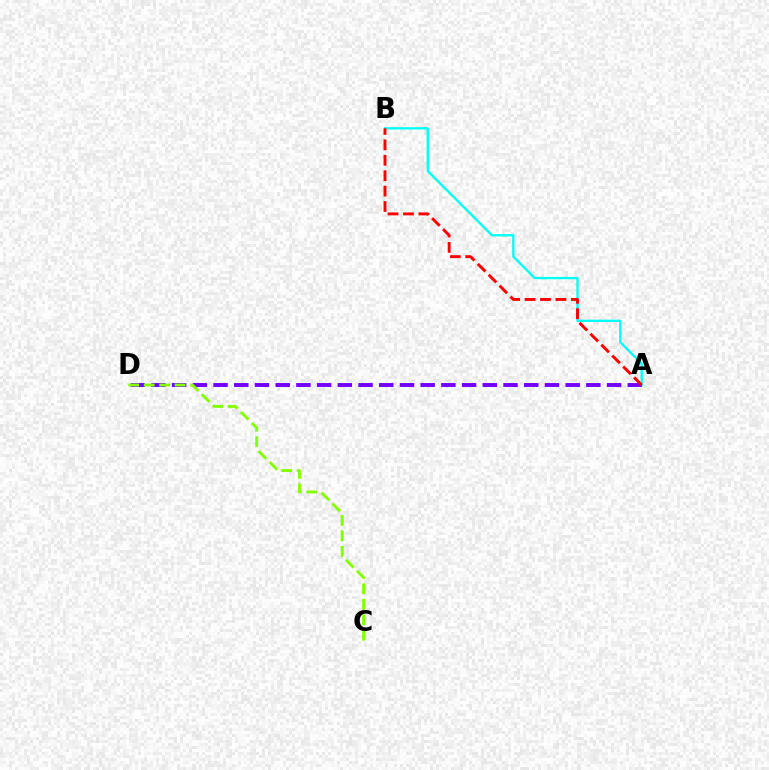{('A', 'B'): [{'color': '#00fff6', 'line_style': 'solid', 'thickness': 1.67}, {'color': '#ff0000', 'line_style': 'dashed', 'thickness': 2.09}], ('A', 'D'): [{'color': '#7200ff', 'line_style': 'dashed', 'thickness': 2.81}], ('C', 'D'): [{'color': '#84ff00', 'line_style': 'dashed', 'thickness': 2.1}]}